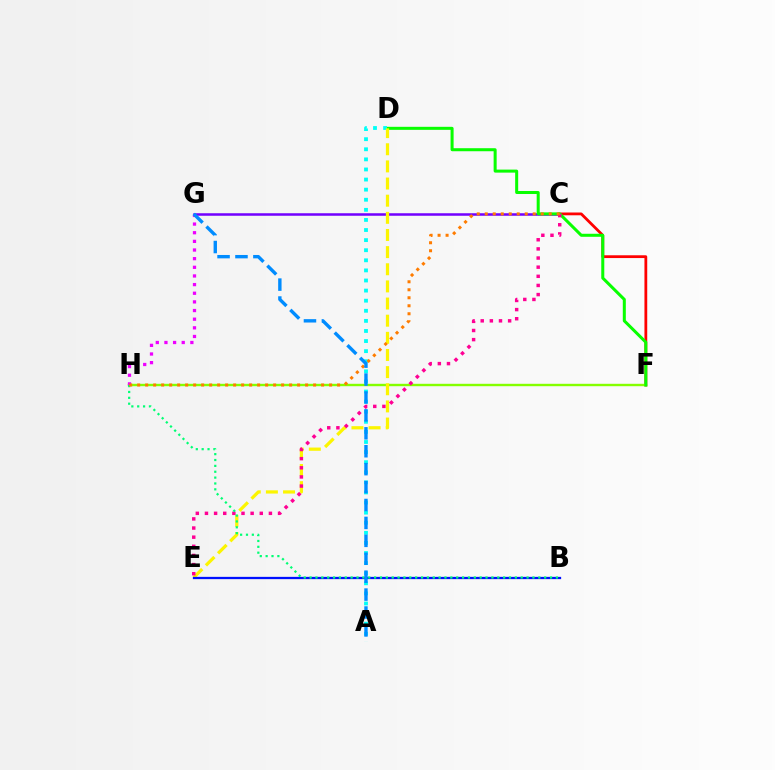{('C', 'G'): [{'color': '#7200ff', 'line_style': 'solid', 'thickness': 1.81}], ('C', 'F'): [{'color': '#ff0000', 'line_style': 'solid', 'thickness': 2.01}], ('F', 'H'): [{'color': '#84ff00', 'line_style': 'solid', 'thickness': 1.73}], ('D', 'F'): [{'color': '#08ff00', 'line_style': 'solid', 'thickness': 2.18}], ('A', 'D'): [{'color': '#00fff6', 'line_style': 'dotted', 'thickness': 2.74}], ('G', 'H'): [{'color': '#ee00ff', 'line_style': 'dotted', 'thickness': 2.35}], ('D', 'E'): [{'color': '#fcf500', 'line_style': 'dashed', 'thickness': 2.33}], ('C', 'E'): [{'color': '#ff0094', 'line_style': 'dotted', 'thickness': 2.48}], ('B', 'E'): [{'color': '#0010ff', 'line_style': 'solid', 'thickness': 1.64}], ('B', 'H'): [{'color': '#00ff74', 'line_style': 'dotted', 'thickness': 1.59}], ('C', 'H'): [{'color': '#ff7c00', 'line_style': 'dotted', 'thickness': 2.17}], ('A', 'G'): [{'color': '#008cff', 'line_style': 'dashed', 'thickness': 2.43}]}